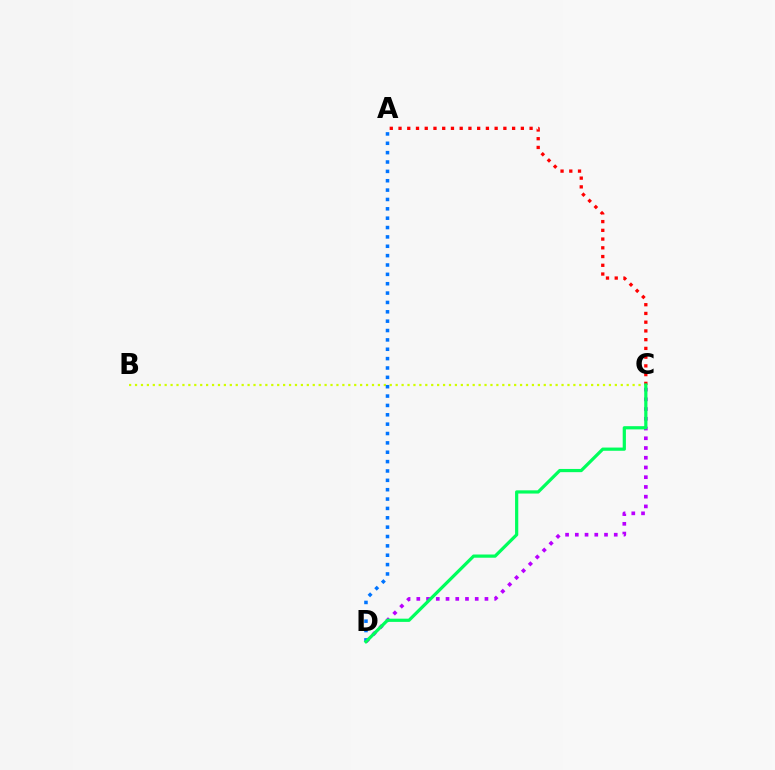{('C', 'D'): [{'color': '#b900ff', 'line_style': 'dotted', 'thickness': 2.64}, {'color': '#00ff5c', 'line_style': 'solid', 'thickness': 2.31}], ('A', 'C'): [{'color': '#ff0000', 'line_style': 'dotted', 'thickness': 2.37}], ('B', 'C'): [{'color': '#d1ff00', 'line_style': 'dotted', 'thickness': 1.61}], ('A', 'D'): [{'color': '#0074ff', 'line_style': 'dotted', 'thickness': 2.54}]}